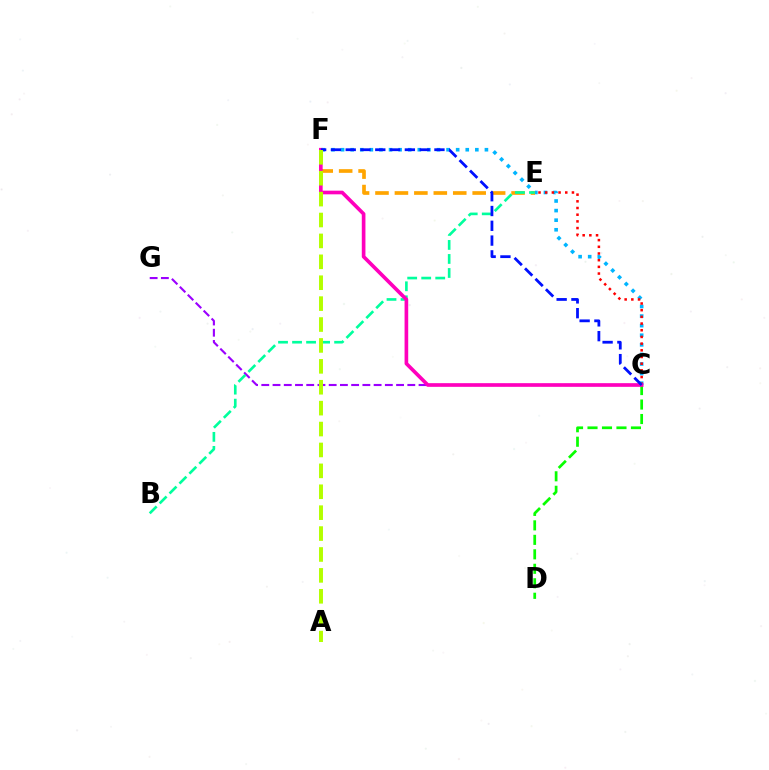{('C', 'F'): [{'color': '#00b5ff', 'line_style': 'dotted', 'thickness': 2.61}, {'color': '#ff00bd', 'line_style': 'solid', 'thickness': 2.63}, {'color': '#0010ff', 'line_style': 'dashed', 'thickness': 2.01}], ('E', 'F'): [{'color': '#ffa500', 'line_style': 'dashed', 'thickness': 2.64}], ('C', 'G'): [{'color': '#9b00ff', 'line_style': 'dashed', 'thickness': 1.53}], ('C', 'E'): [{'color': '#ff0000', 'line_style': 'dotted', 'thickness': 1.82}], ('B', 'E'): [{'color': '#00ff9d', 'line_style': 'dashed', 'thickness': 1.9}], ('C', 'D'): [{'color': '#08ff00', 'line_style': 'dashed', 'thickness': 1.97}], ('A', 'F'): [{'color': '#b3ff00', 'line_style': 'dashed', 'thickness': 2.84}]}